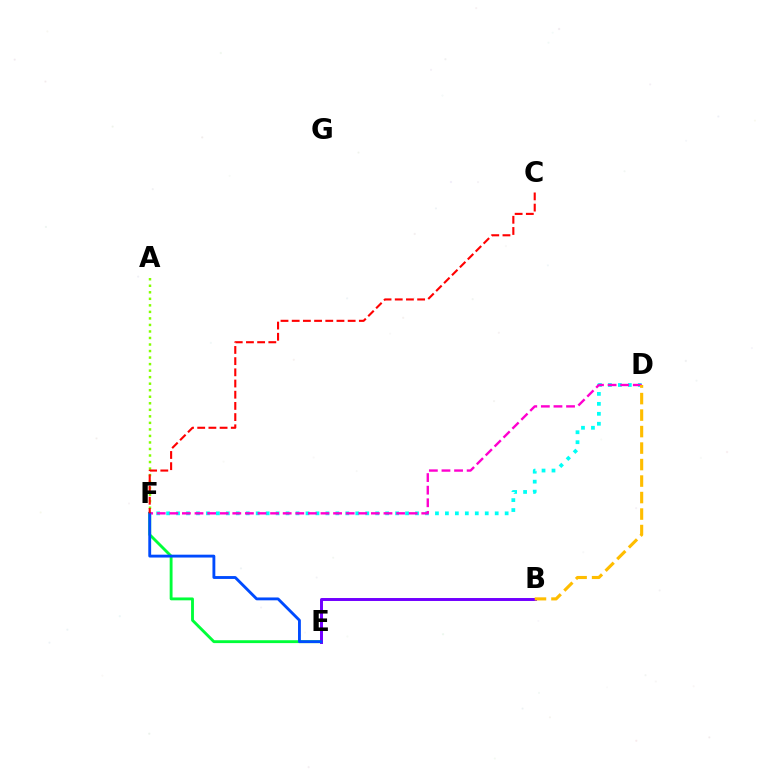{('D', 'F'): [{'color': '#00fff6', 'line_style': 'dotted', 'thickness': 2.71}, {'color': '#ff00cf', 'line_style': 'dashed', 'thickness': 1.71}], ('E', 'F'): [{'color': '#00ff39', 'line_style': 'solid', 'thickness': 2.06}, {'color': '#004bff', 'line_style': 'solid', 'thickness': 2.06}], ('B', 'E'): [{'color': '#7200ff', 'line_style': 'solid', 'thickness': 2.13}], ('A', 'F'): [{'color': '#84ff00', 'line_style': 'dotted', 'thickness': 1.77}], ('C', 'F'): [{'color': '#ff0000', 'line_style': 'dashed', 'thickness': 1.52}], ('B', 'D'): [{'color': '#ffbd00', 'line_style': 'dashed', 'thickness': 2.24}]}